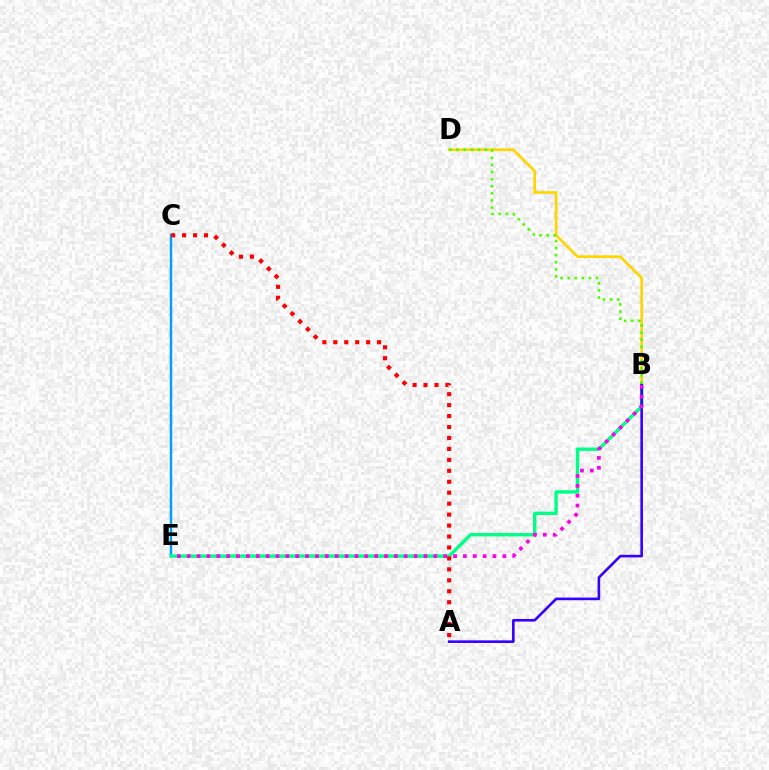{('B', 'D'): [{'color': '#ffd500', 'line_style': 'solid', 'thickness': 1.94}, {'color': '#4fff00', 'line_style': 'dotted', 'thickness': 1.93}], ('C', 'E'): [{'color': '#009eff', 'line_style': 'solid', 'thickness': 1.77}], ('B', 'E'): [{'color': '#00ff86', 'line_style': 'solid', 'thickness': 2.45}, {'color': '#ff00ed', 'line_style': 'dotted', 'thickness': 2.68}], ('A', 'B'): [{'color': '#3700ff', 'line_style': 'solid', 'thickness': 1.88}], ('A', 'C'): [{'color': '#ff0000', 'line_style': 'dotted', 'thickness': 2.97}]}